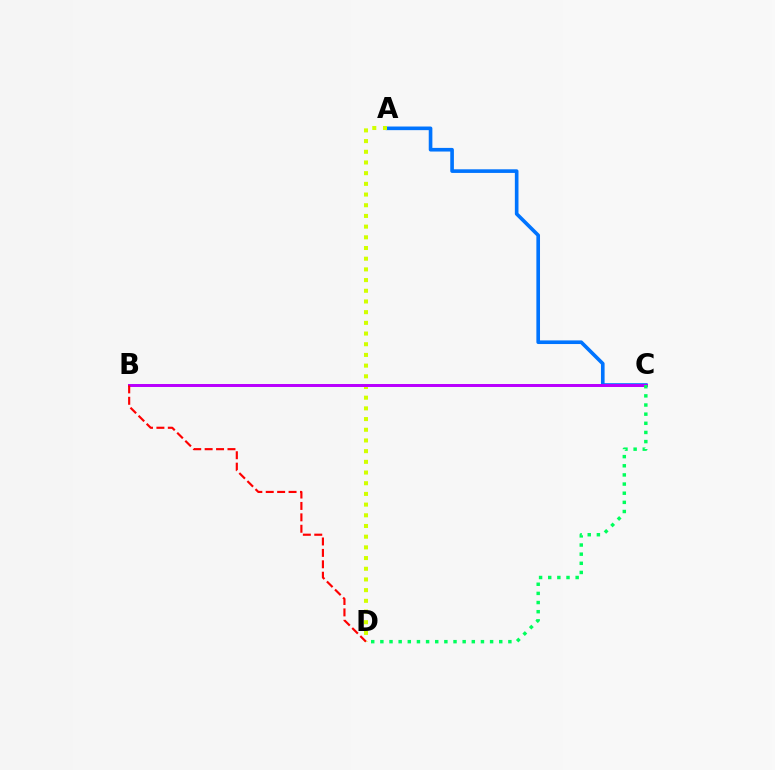{('A', 'C'): [{'color': '#0074ff', 'line_style': 'solid', 'thickness': 2.61}], ('A', 'D'): [{'color': '#d1ff00', 'line_style': 'dotted', 'thickness': 2.9}], ('B', 'C'): [{'color': '#b900ff', 'line_style': 'solid', 'thickness': 2.15}], ('C', 'D'): [{'color': '#00ff5c', 'line_style': 'dotted', 'thickness': 2.48}], ('B', 'D'): [{'color': '#ff0000', 'line_style': 'dashed', 'thickness': 1.55}]}